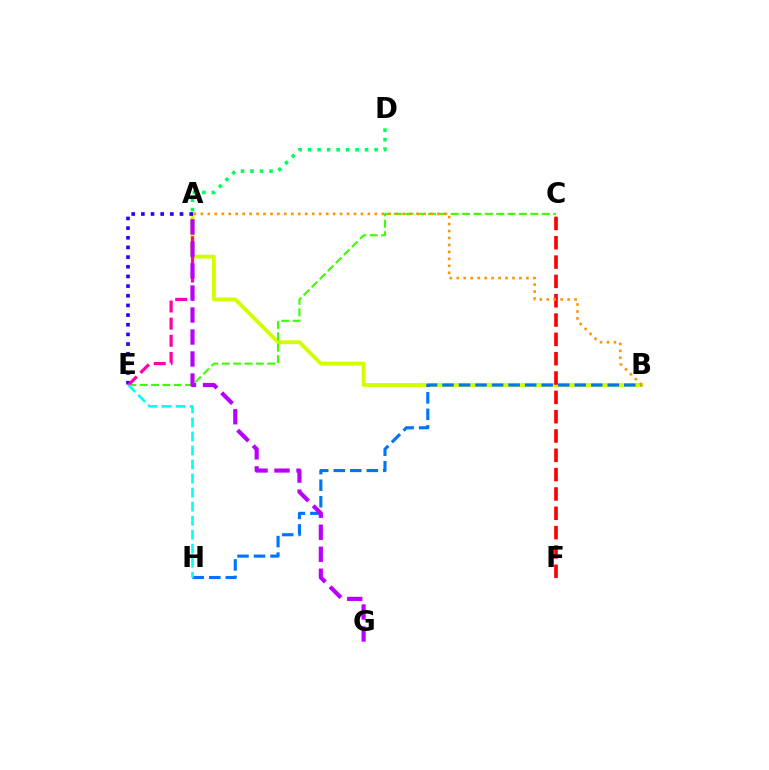{('A', 'B'): [{'color': '#d1ff00', 'line_style': 'solid', 'thickness': 2.78}, {'color': '#ff9400', 'line_style': 'dotted', 'thickness': 1.89}], ('C', 'E'): [{'color': '#3dff00', 'line_style': 'dashed', 'thickness': 1.54}], ('A', 'D'): [{'color': '#00ff5c', 'line_style': 'dotted', 'thickness': 2.58}], ('C', 'F'): [{'color': '#ff0000', 'line_style': 'dashed', 'thickness': 2.63}], ('B', 'H'): [{'color': '#0074ff', 'line_style': 'dashed', 'thickness': 2.25}], ('A', 'E'): [{'color': '#2500ff', 'line_style': 'dotted', 'thickness': 2.63}, {'color': '#ff00ac', 'line_style': 'dashed', 'thickness': 2.33}], ('A', 'G'): [{'color': '#b900ff', 'line_style': 'dashed', 'thickness': 2.99}], ('E', 'H'): [{'color': '#00fff6', 'line_style': 'dashed', 'thickness': 1.91}]}